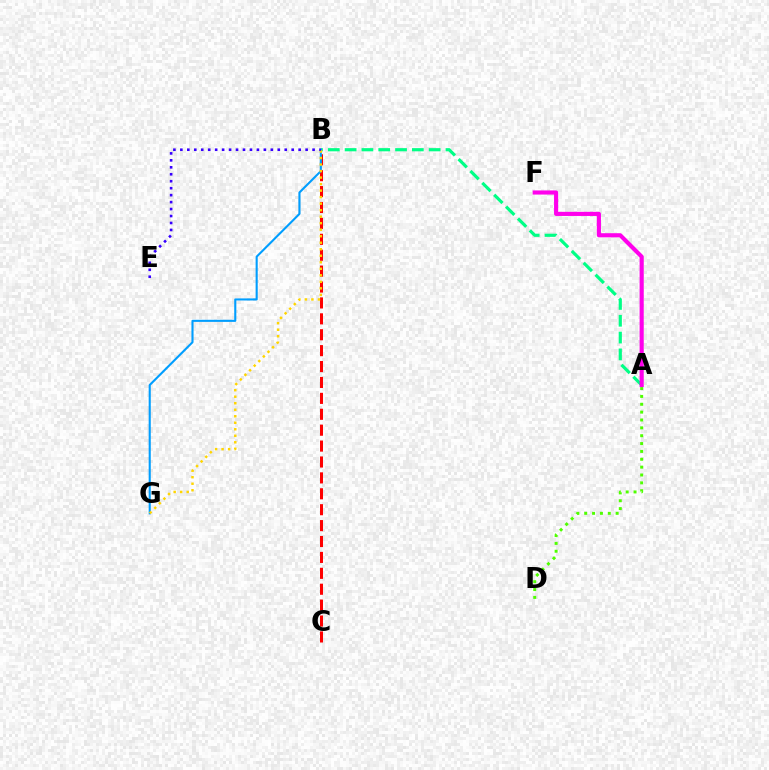{('A', 'B'): [{'color': '#00ff86', 'line_style': 'dashed', 'thickness': 2.28}], ('B', 'C'): [{'color': '#ff0000', 'line_style': 'dashed', 'thickness': 2.16}], ('B', 'G'): [{'color': '#009eff', 'line_style': 'solid', 'thickness': 1.51}, {'color': '#ffd500', 'line_style': 'dotted', 'thickness': 1.77}], ('A', 'D'): [{'color': '#4fff00', 'line_style': 'dotted', 'thickness': 2.13}], ('A', 'F'): [{'color': '#ff00ed', 'line_style': 'solid', 'thickness': 2.98}], ('B', 'E'): [{'color': '#3700ff', 'line_style': 'dotted', 'thickness': 1.89}]}